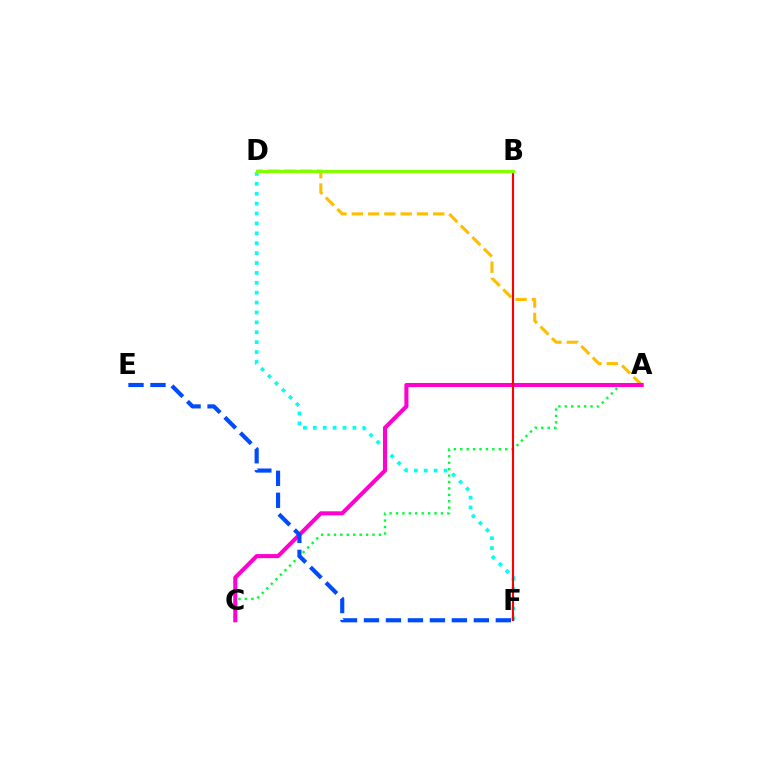{('A', 'C'): [{'color': '#00ff39', 'line_style': 'dotted', 'thickness': 1.74}, {'color': '#ff00cf', 'line_style': 'solid', 'thickness': 2.93}], ('D', 'F'): [{'color': '#00fff6', 'line_style': 'dotted', 'thickness': 2.69}], ('A', 'D'): [{'color': '#ffbd00', 'line_style': 'dashed', 'thickness': 2.21}], ('B', 'D'): [{'color': '#7200ff', 'line_style': 'dashed', 'thickness': 2.14}, {'color': '#84ff00', 'line_style': 'solid', 'thickness': 2.33}], ('B', 'F'): [{'color': '#ff0000', 'line_style': 'solid', 'thickness': 1.53}], ('E', 'F'): [{'color': '#004bff', 'line_style': 'dashed', 'thickness': 2.99}]}